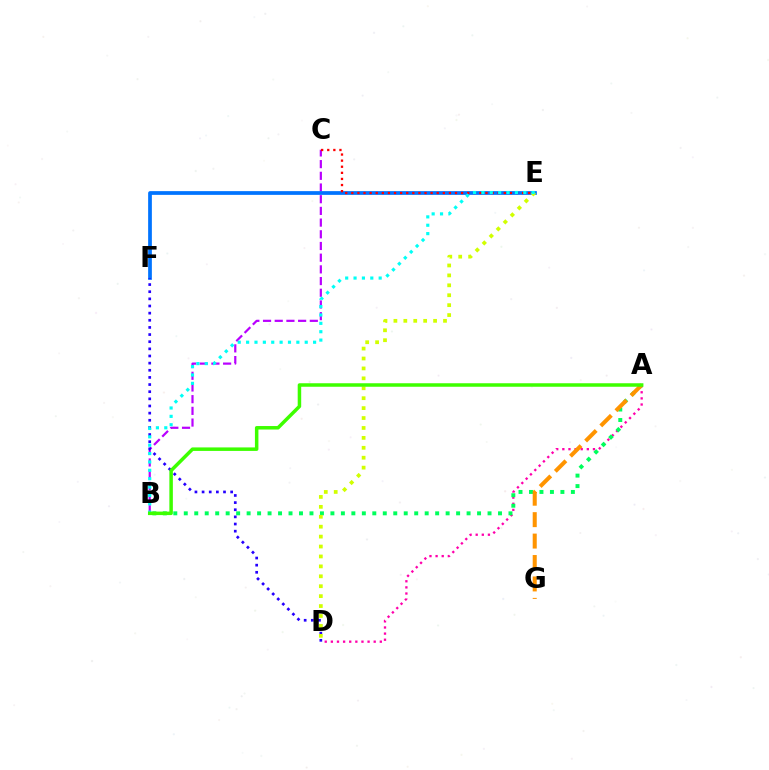{('B', 'C'): [{'color': '#b900ff', 'line_style': 'dashed', 'thickness': 1.59}], ('A', 'D'): [{'color': '#ff00ac', 'line_style': 'dotted', 'thickness': 1.66}], ('A', 'B'): [{'color': '#00ff5c', 'line_style': 'dotted', 'thickness': 2.85}, {'color': '#3dff00', 'line_style': 'solid', 'thickness': 2.52}], ('E', 'F'): [{'color': '#0074ff', 'line_style': 'solid', 'thickness': 2.68}], ('D', 'F'): [{'color': '#2500ff', 'line_style': 'dotted', 'thickness': 1.94}], ('C', 'E'): [{'color': '#ff0000', 'line_style': 'dotted', 'thickness': 1.66}], ('A', 'G'): [{'color': '#ff9400', 'line_style': 'dashed', 'thickness': 2.91}], ('D', 'E'): [{'color': '#d1ff00', 'line_style': 'dotted', 'thickness': 2.7}], ('B', 'E'): [{'color': '#00fff6', 'line_style': 'dotted', 'thickness': 2.27}]}